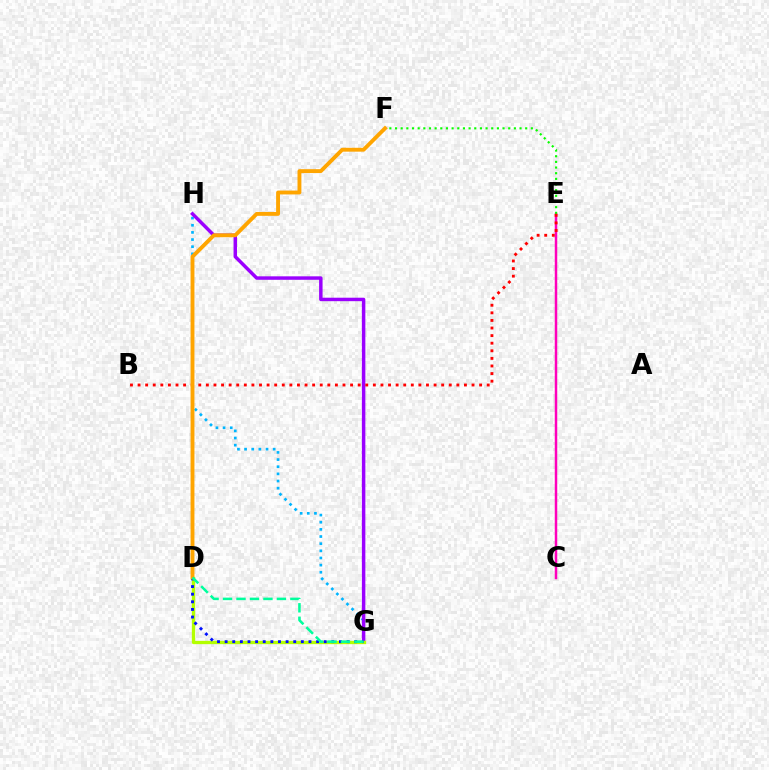{('C', 'E'): [{'color': '#ff00bd', 'line_style': 'solid', 'thickness': 1.79}], ('E', 'F'): [{'color': '#08ff00', 'line_style': 'dotted', 'thickness': 1.54}], ('G', 'H'): [{'color': '#00b5ff', 'line_style': 'dotted', 'thickness': 1.94}, {'color': '#9b00ff', 'line_style': 'solid', 'thickness': 2.49}], ('D', 'G'): [{'color': '#b3ff00', 'line_style': 'solid', 'thickness': 2.38}, {'color': '#0010ff', 'line_style': 'dotted', 'thickness': 2.07}, {'color': '#00ff9d', 'line_style': 'dashed', 'thickness': 1.83}], ('B', 'E'): [{'color': '#ff0000', 'line_style': 'dotted', 'thickness': 2.06}], ('D', 'F'): [{'color': '#ffa500', 'line_style': 'solid', 'thickness': 2.79}]}